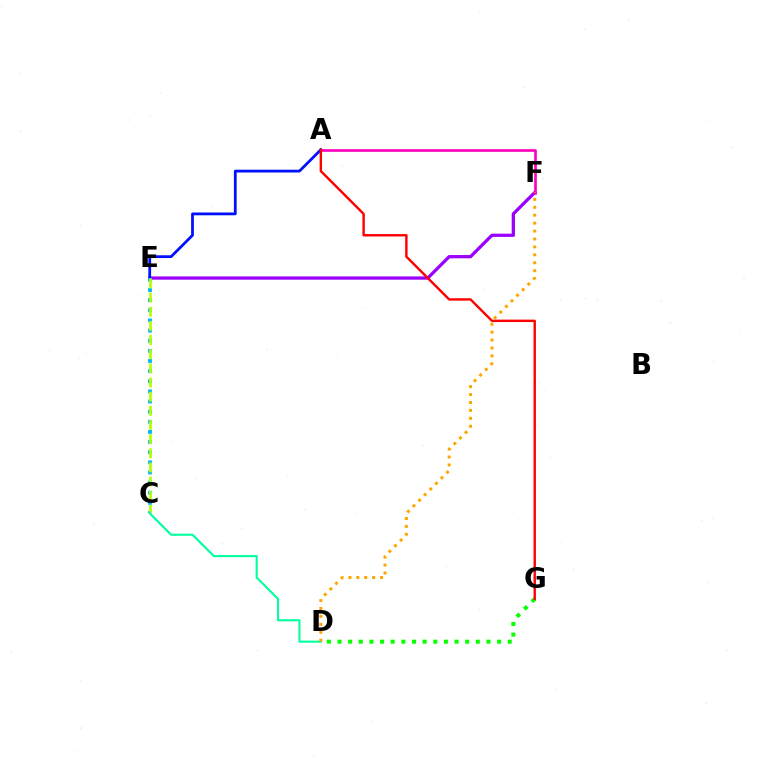{('E', 'F'): [{'color': '#9b00ff', 'line_style': 'solid', 'thickness': 2.35}], ('A', 'E'): [{'color': '#0010ff', 'line_style': 'solid', 'thickness': 2.0}], ('D', 'G'): [{'color': '#08ff00', 'line_style': 'dotted', 'thickness': 2.89}], ('A', 'F'): [{'color': '#ff00bd', 'line_style': 'solid', 'thickness': 1.91}], ('C', 'E'): [{'color': '#00b5ff', 'line_style': 'dotted', 'thickness': 2.75}, {'color': '#b3ff00', 'line_style': 'dashed', 'thickness': 1.92}], ('C', 'D'): [{'color': '#00ff9d', 'line_style': 'solid', 'thickness': 1.51}], ('D', 'F'): [{'color': '#ffa500', 'line_style': 'dotted', 'thickness': 2.15}], ('A', 'G'): [{'color': '#ff0000', 'line_style': 'solid', 'thickness': 1.74}]}